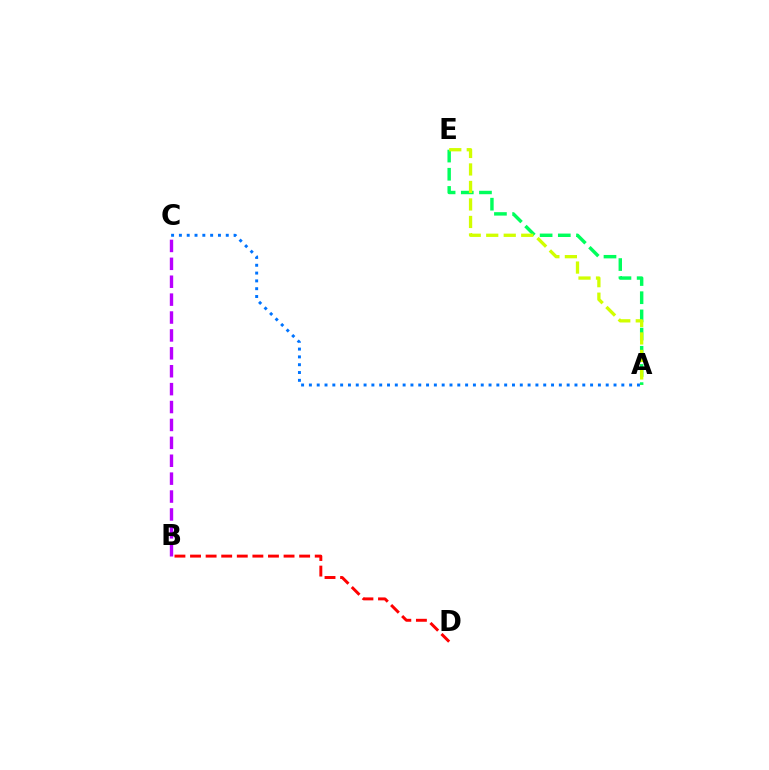{('A', 'E'): [{'color': '#00ff5c', 'line_style': 'dashed', 'thickness': 2.47}, {'color': '#d1ff00', 'line_style': 'dashed', 'thickness': 2.38}], ('A', 'C'): [{'color': '#0074ff', 'line_style': 'dotted', 'thickness': 2.12}], ('B', 'D'): [{'color': '#ff0000', 'line_style': 'dashed', 'thickness': 2.12}], ('B', 'C'): [{'color': '#b900ff', 'line_style': 'dashed', 'thickness': 2.43}]}